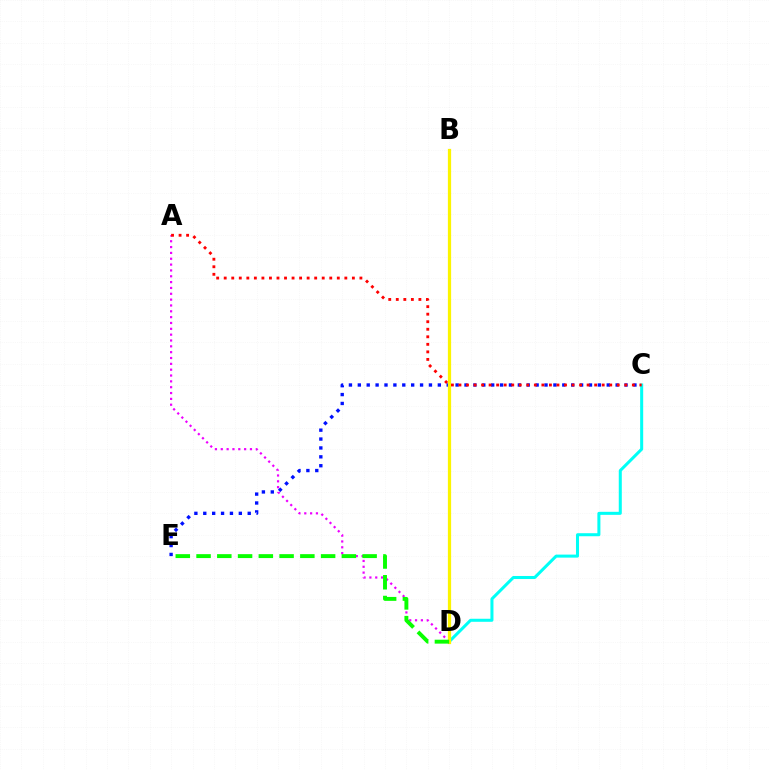{('C', 'D'): [{'color': '#00fff6', 'line_style': 'solid', 'thickness': 2.18}], ('A', 'D'): [{'color': '#ee00ff', 'line_style': 'dotted', 'thickness': 1.59}], ('C', 'E'): [{'color': '#0010ff', 'line_style': 'dotted', 'thickness': 2.42}], ('B', 'D'): [{'color': '#fcf500', 'line_style': 'solid', 'thickness': 2.33}], ('A', 'C'): [{'color': '#ff0000', 'line_style': 'dotted', 'thickness': 2.05}], ('D', 'E'): [{'color': '#08ff00', 'line_style': 'dashed', 'thickness': 2.82}]}